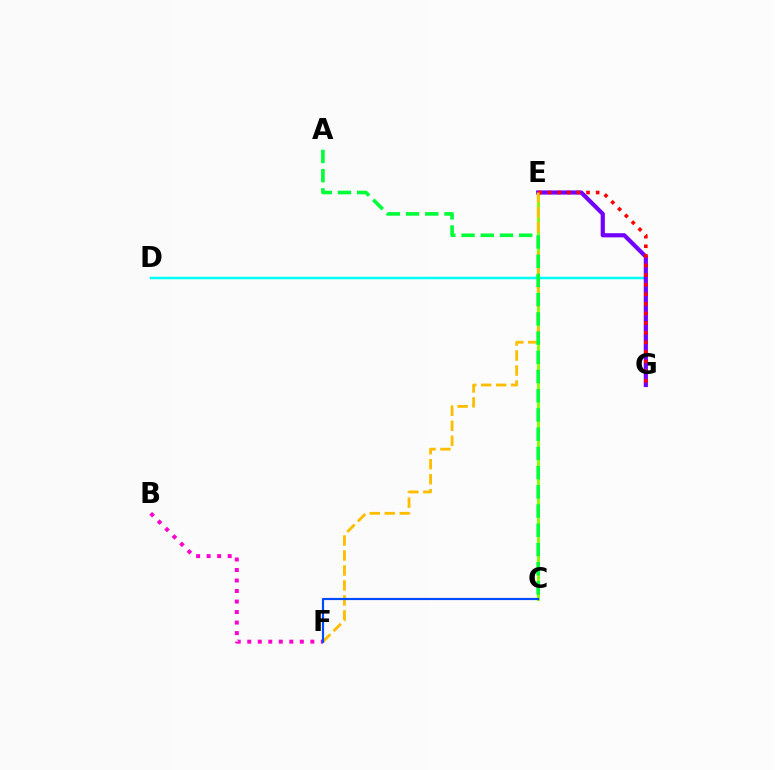{('D', 'G'): [{'color': '#00fff6', 'line_style': 'solid', 'thickness': 1.8}], ('C', 'E'): [{'color': '#84ff00', 'line_style': 'solid', 'thickness': 2.11}], ('E', 'G'): [{'color': '#7200ff', 'line_style': 'solid', 'thickness': 3.0}, {'color': '#ff0000', 'line_style': 'dotted', 'thickness': 2.61}], ('B', 'F'): [{'color': '#ff00cf', 'line_style': 'dotted', 'thickness': 2.86}], ('E', 'F'): [{'color': '#ffbd00', 'line_style': 'dashed', 'thickness': 2.04}], ('C', 'F'): [{'color': '#004bff', 'line_style': 'solid', 'thickness': 1.57}], ('A', 'C'): [{'color': '#00ff39', 'line_style': 'dashed', 'thickness': 2.61}]}